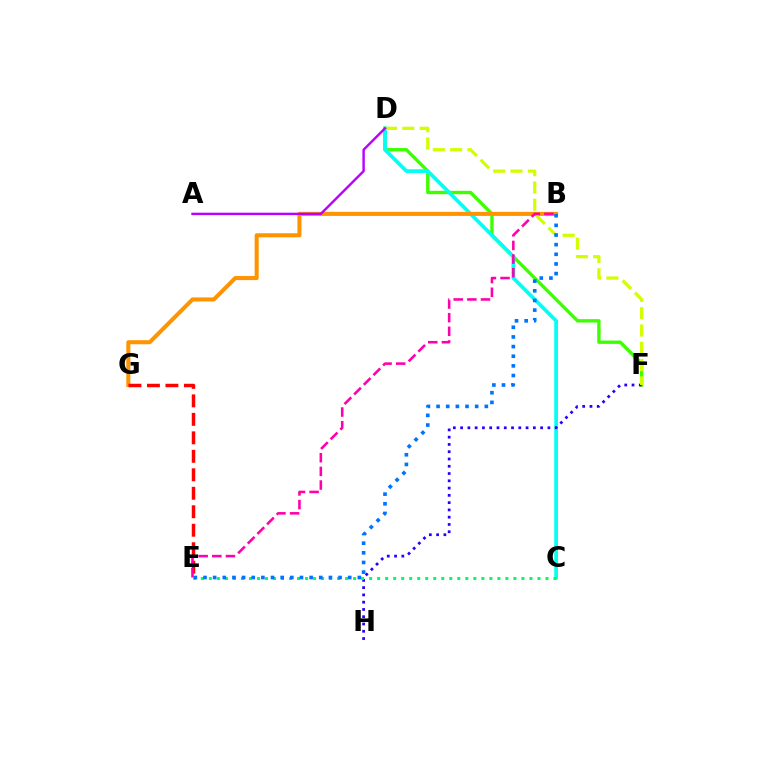{('D', 'F'): [{'color': '#3dff00', 'line_style': 'solid', 'thickness': 2.42}, {'color': '#d1ff00', 'line_style': 'dashed', 'thickness': 2.35}], ('C', 'D'): [{'color': '#00fff6', 'line_style': 'solid', 'thickness': 2.67}], ('B', 'G'): [{'color': '#ff9400', 'line_style': 'solid', 'thickness': 2.92}], ('F', 'H'): [{'color': '#2500ff', 'line_style': 'dotted', 'thickness': 1.98}], ('E', 'G'): [{'color': '#ff0000', 'line_style': 'dashed', 'thickness': 2.51}], ('A', 'D'): [{'color': '#b900ff', 'line_style': 'solid', 'thickness': 1.74}], ('B', 'E'): [{'color': '#ff00ac', 'line_style': 'dashed', 'thickness': 1.85}, {'color': '#0074ff', 'line_style': 'dotted', 'thickness': 2.62}], ('C', 'E'): [{'color': '#00ff5c', 'line_style': 'dotted', 'thickness': 2.18}]}